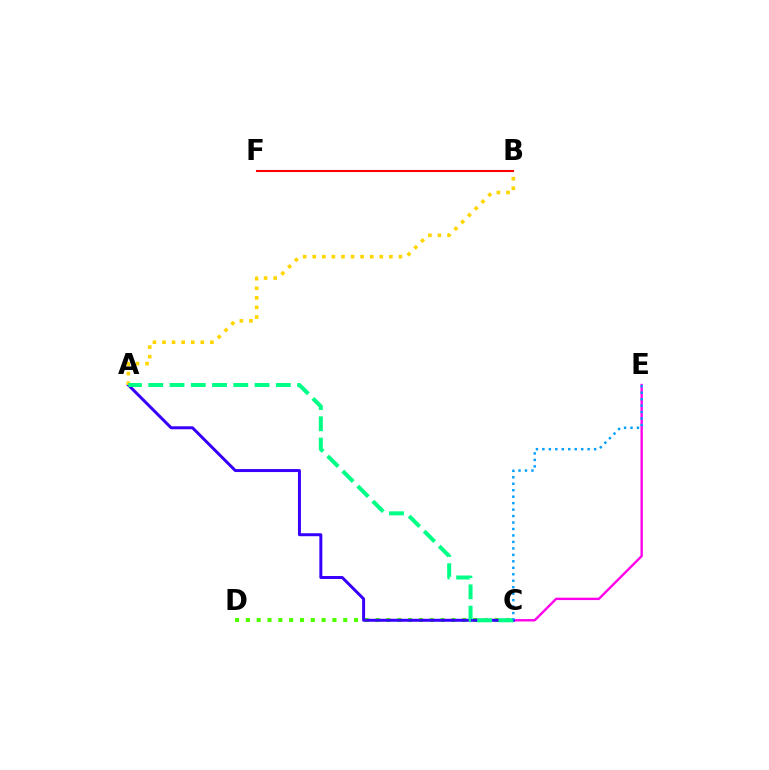{('B', 'F'): [{'color': '#ff0000', 'line_style': 'solid', 'thickness': 1.51}], ('C', 'E'): [{'color': '#ff00ed', 'line_style': 'solid', 'thickness': 1.71}, {'color': '#009eff', 'line_style': 'dotted', 'thickness': 1.76}], ('C', 'D'): [{'color': '#4fff00', 'line_style': 'dotted', 'thickness': 2.94}], ('A', 'C'): [{'color': '#3700ff', 'line_style': 'solid', 'thickness': 2.14}, {'color': '#00ff86', 'line_style': 'dashed', 'thickness': 2.89}], ('A', 'B'): [{'color': '#ffd500', 'line_style': 'dotted', 'thickness': 2.6}]}